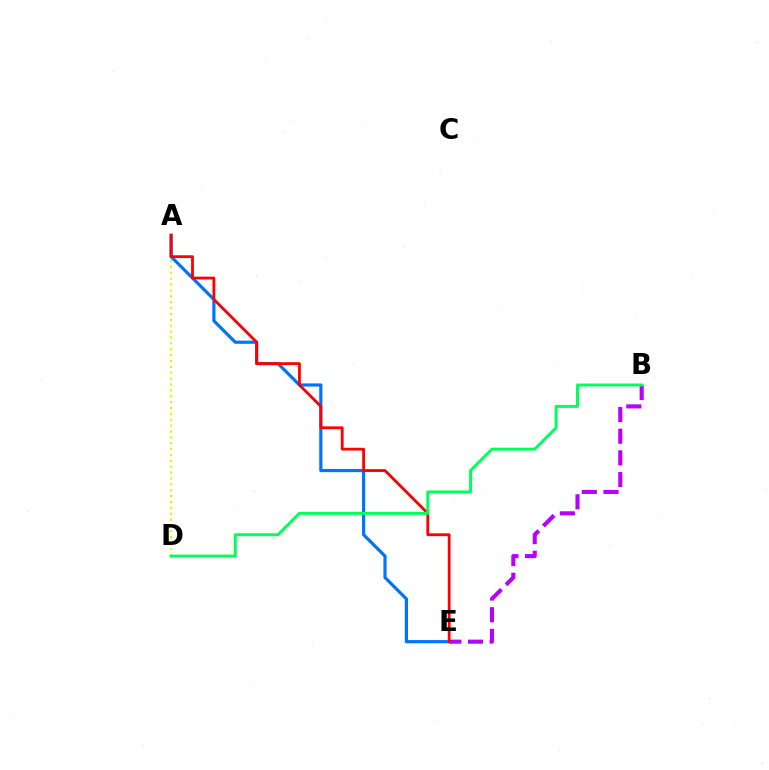{('A', 'E'): [{'color': '#0074ff', 'line_style': 'solid', 'thickness': 2.3}, {'color': '#ff0000', 'line_style': 'solid', 'thickness': 2.02}], ('B', 'E'): [{'color': '#b900ff', 'line_style': 'dashed', 'thickness': 2.94}], ('A', 'D'): [{'color': '#d1ff00', 'line_style': 'dotted', 'thickness': 1.6}], ('B', 'D'): [{'color': '#00ff5c', 'line_style': 'solid', 'thickness': 2.14}]}